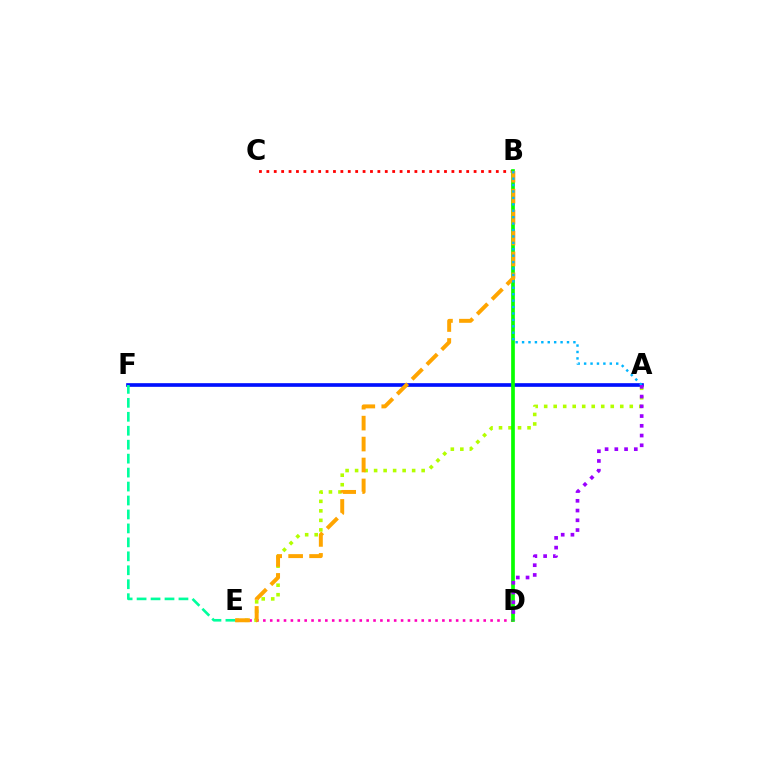{('A', 'F'): [{'color': '#0010ff', 'line_style': 'solid', 'thickness': 2.63}], ('E', 'F'): [{'color': '#00ff9d', 'line_style': 'dashed', 'thickness': 1.9}], ('A', 'E'): [{'color': '#b3ff00', 'line_style': 'dotted', 'thickness': 2.58}], ('B', 'C'): [{'color': '#ff0000', 'line_style': 'dotted', 'thickness': 2.01}], ('D', 'E'): [{'color': '#ff00bd', 'line_style': 'dotted', 'thickness': 1.87}], ('B', 'D'): [{'color': '#08ff00', 'line_style': 'solid', 'thickness': 2.66}], ('B', 'E'): [{'color': '#ffa500', 'line_style': 'dashed', 'thickness': 2.84}], ('A', 'B'): [{'color': '#00b5ff', 'line_style': 'dotted', 'thickness': 1.74}], ('A', 'D'): [{'color': '#9b00ff', 'line_style': 'dotted', 'thickness': 2.65}]}